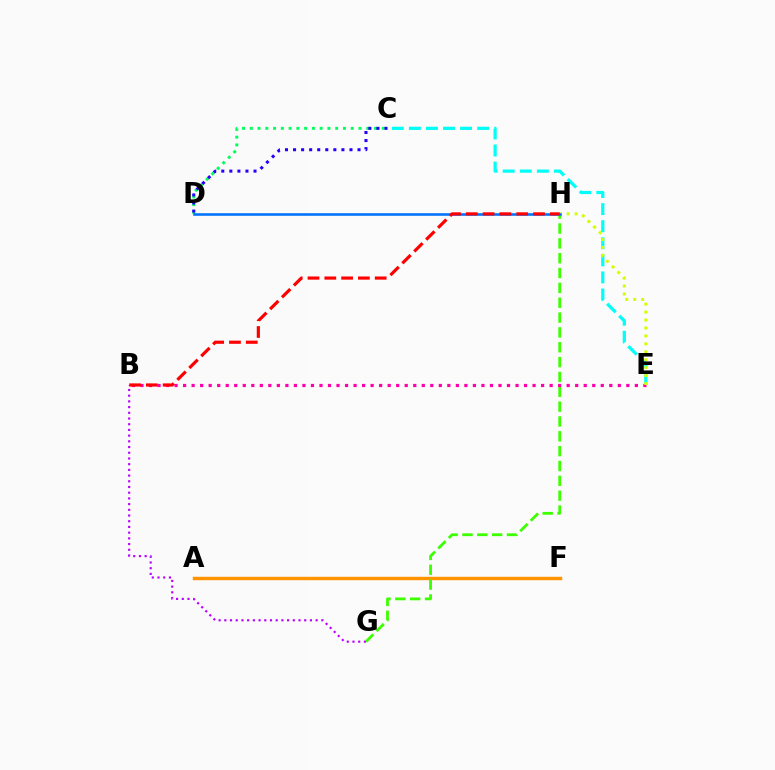{('B', 'G'): [{'color': '#b900ff', 'line_style': 'dotted', 'thickness': 1.55}], ('C', 'D'): [{'color': '#00ff5c', 'line_style': 'dotted', 'thickness': 2.11}, {'color': '#2500ff', 'line_style': 'dotted', 'thickness': 2.19}], ('A', 'F'): [{'color': '#ff9400', 'line_style': 'solid', 'thickness': 2.46}], ('C', 'E'): [{'color': '#00fff6', 'line_style': 'dashed', 'thickness': 2.32}], ('G', 'H'): [{'color': '#3dff00', 'line_style': 'dashed', 'thickness': 2.02}], ('B', 'E'): [{'color': '#ff00ac', 'line_style': 'dotted', 'thickness': 2.32}], ('E', 'H'): [{'color': '#d1ff00', 'line_style': 'dotted', 'thickness': 2.16}], ('D', 'H'): [{'color': '#0074ff', 'line_style': 'solid', 'thickness': 1.86}], ('B', 'H'): [{'color': '#ff0000', 'line_style': 'dashed', 'thickness': 2.28}]}